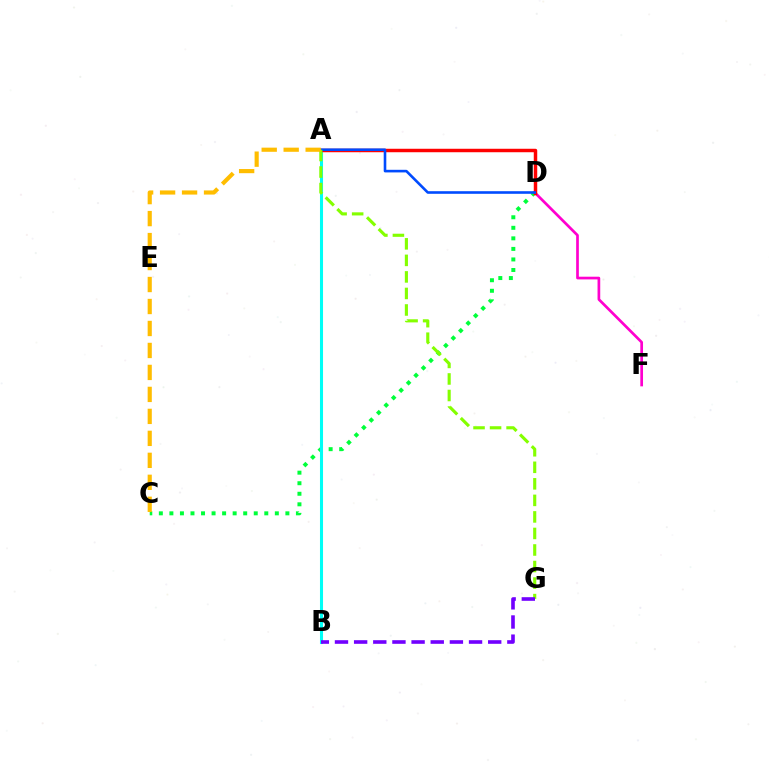{('C', 'D'): [{'color': '#00ff39', 'line_style': 'dotted', 'thickness': 2.86}], ('D', 'F'): [{'color': '#ff00cf', 'line_style': 'solid', 'thickness': 1.94}], ('A', 'B'): [{'color': '#00fff6', 'line_style': 'solid', 'thickness': 2.2}], ('A', 'D'): [{'color': '#ff0000', 'line_style': 'solid', 'thickness': 2.5}, {'color': '#004bff', 'line_style': 'solid', 'thickness': 1.88}], ('A', 'G'): [{'color': '#84ff00', 'line_style': 'dashed', 'thickness': 2.25}], ('B', 'G'): [{'color': '#7200ff', 'line_style': 'dashed', 'thickness': 2.6}], ('A', 'C'): [{'color': '#ffbd00', 'line_style': 'dashed', 'thickness': 2.99}]}